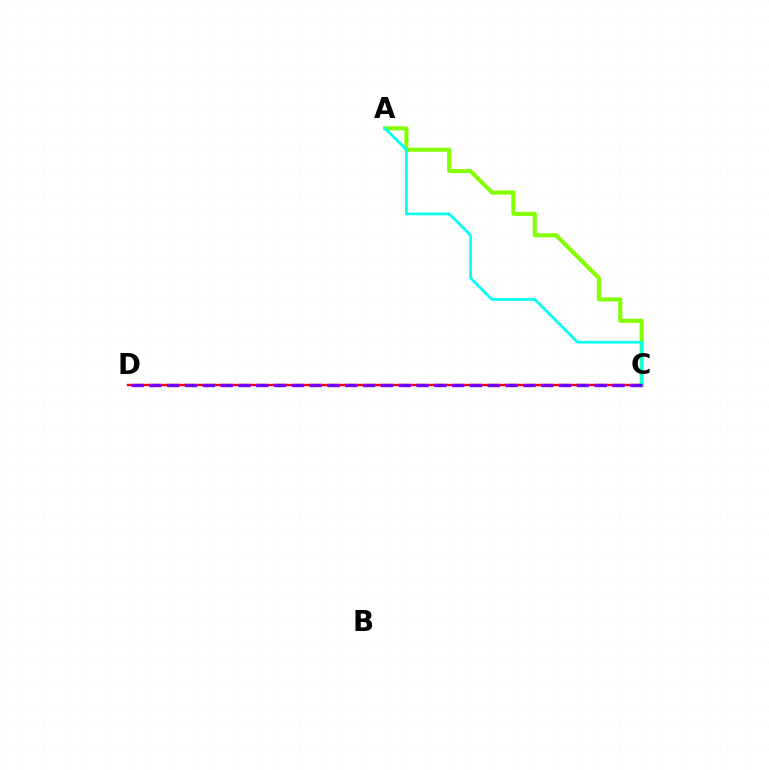{('A', 'C'): [{'color': '#84ff00', 'line_style': 'solid', 'thickness': 2.94}, {'color': '#00fff6', 'line_style': 'solid', 'thickness': 1.93}], ('C', 'D'): [{'color': '#ff0000', 'line_style': 'solid', 'thickness': 1.71}, {'color': '#7200ff', 'line_style': 'dashed', 'thickness': 2.42}]}